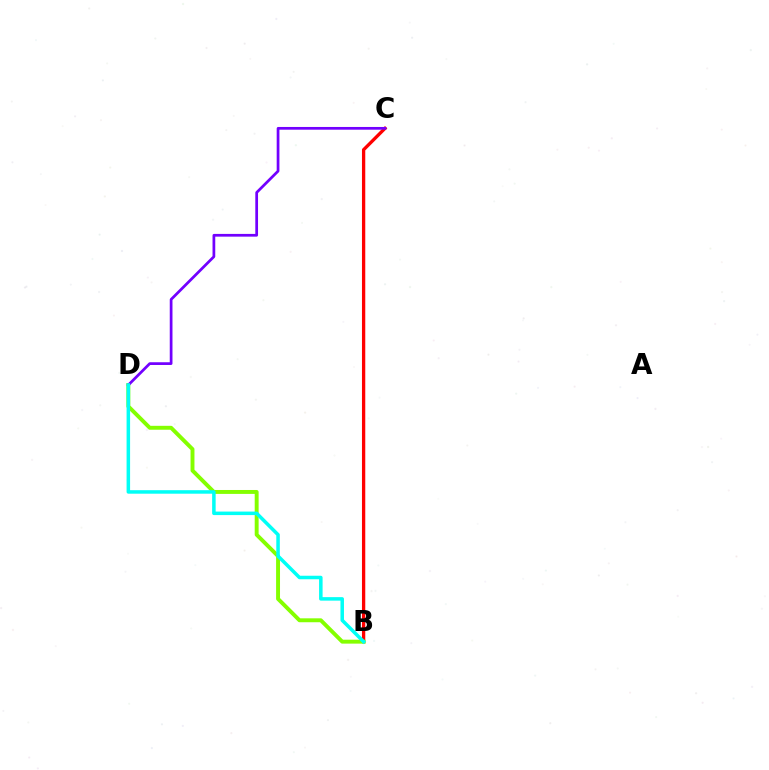{('B', 'C'): [{'color': '#ff0000', 'line_style': 'solid', 'thickness': 2.38}], ('B', 'D'): [{'color': '#84ff00', 'line_style': 'solid', 'thickness': 2.82}, {'color': '#00fff6', 'line_style': 'solid', 'thickness': 2.53}], ('C', 'D'): [{'color': '#7200ff', 'line_style': 'solid', 'thickness': 1.97}]}